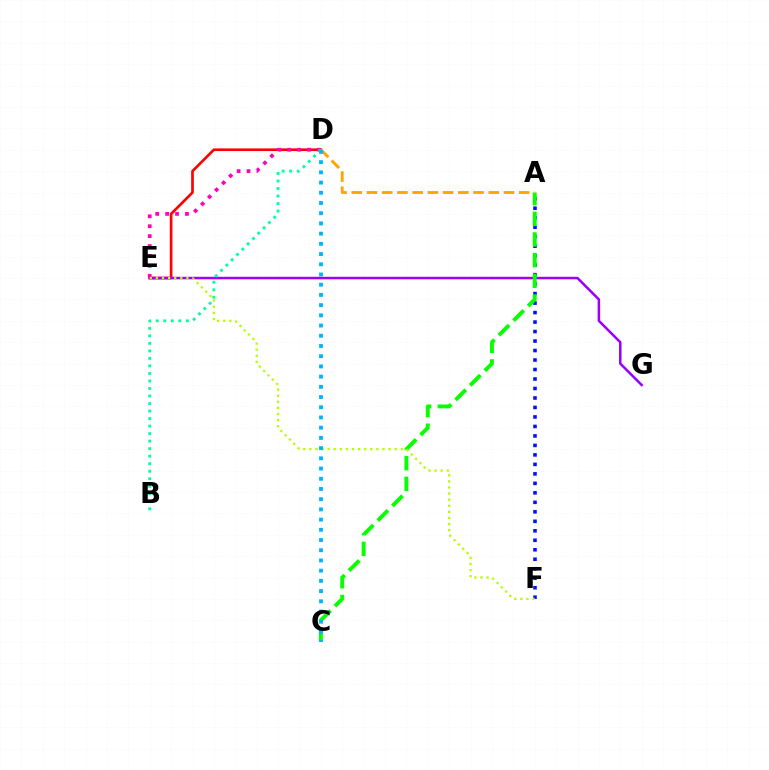{('D', 'E'): [{'color': '#ff0000', 'line_style': 'solid', 'thickness': 1.92}, {'color': '#ff00bd', 'line_style': 'dotted', 'thickness': 2.69}], ('E', 'G'): [{'color': '#9b00ff', 'line_style': 'solid', 'thickness': 1.81}], ('A', 'F'): [{'color': '#0010ff', 'line_style': 'dotted', 'thickness': 2.58}], ('A', 'C'): [{'color': '#08ff00', 'line_style': 'dashed', 'thickness': 2.81}], ('A', 'D'): [{'color': '#ffa500', 'line_style': 'dashed', 'thickness': 2.07}], ('E', 'F'): [{'color': '#b3ff00', 'line_style': 'dotted', 'thickness': 1.66}], ('B', 'D'): [{'color': '#00ff9d', 'line_style': 'dotted', 'thickness': 2.04}], ('C', 'D'): [{'color': '#00b5ff', 'line_style': 'dotted', 'thickness': 2.77}]}